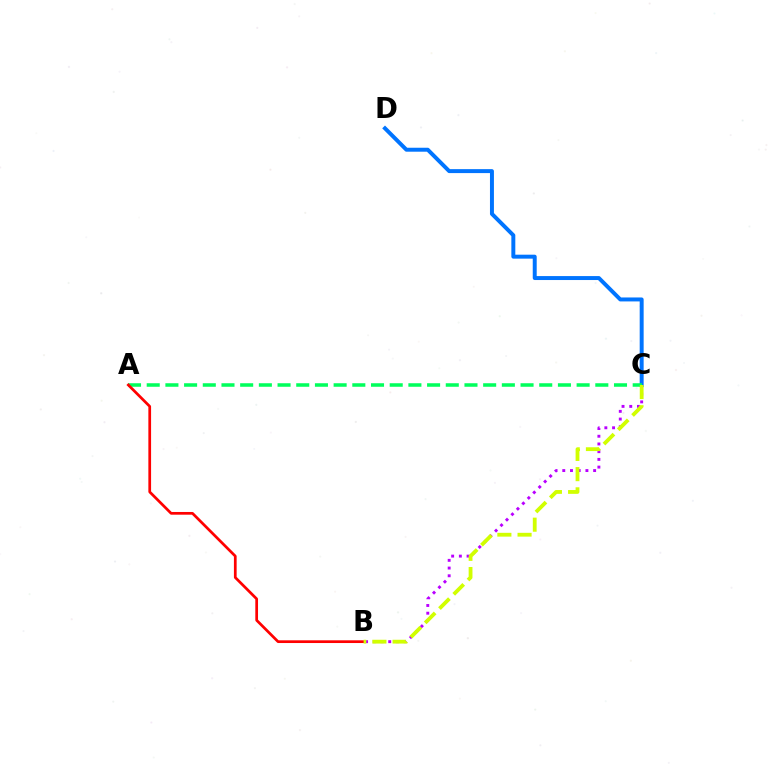{('B', 'C'): [{'color': '#b900ff', 'line_style': 'dotted', 'thickness': 2.1}, {'color': '#d1ff00', 'line_style': 'dashed', 'thickness': 2.74}], ('C', 'D'): [{'color': '#0074ff', 'line_style': 'solid', 'thickness': 2.85}], ('A', 'C'): [{'color': '#00ff5c', 'line_style': 'dashed', 'thickness': 2.54}], ('A', 'B'): [{'color': '#ff0000', 'line_style': 'solid', 'thickness': 1.96}]}